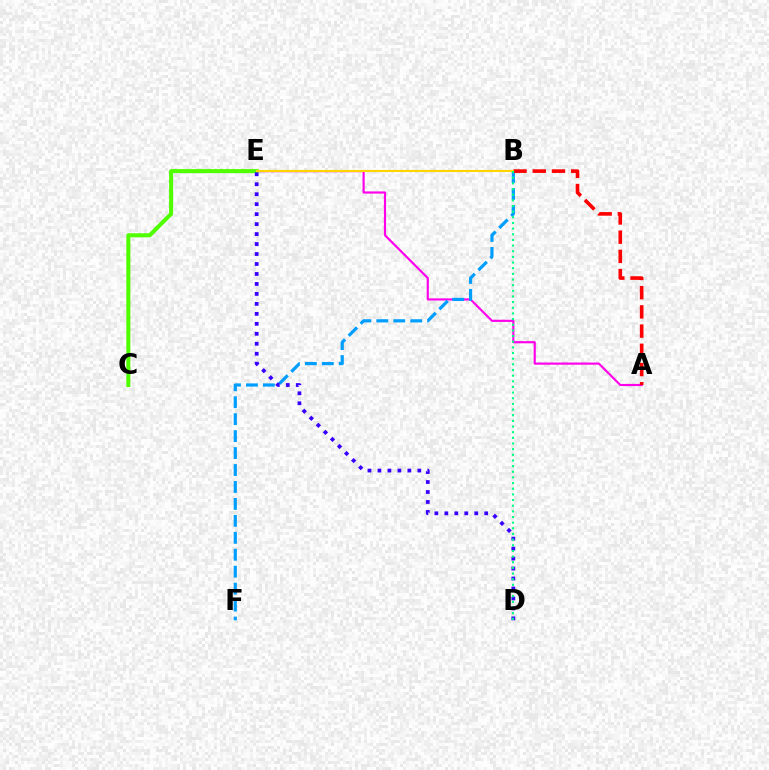{('A', 'E'): [{'color': '#ff00ed', 'line_style': 'solid', 'thickness': 1.56}], ('C', 'E'): [{'color': '#4fff00', 'line_style': 'solid', 'thickness': 2.91}], ('B', 'F'): [{'color': '#009eff', 'line_style': 'dashed', 'thickness': 2.3}], ('D', 'E'): [{'color': '#3700ff', 'line_style': 'dotted', 'thickness': 2.71}], ('A', 'B'): [{'color': '#ff0000', 'line_style': 'dashed', 'thickness': 2.61}], ('B', 'E'): [{'color': '#ffd500', 'line_style': 'solid', 'thickness': 1.53}], ('B', 'D'): [{'color': '#00ff86', 'line_style': 'dotted', 'thickness': 1.54}]}